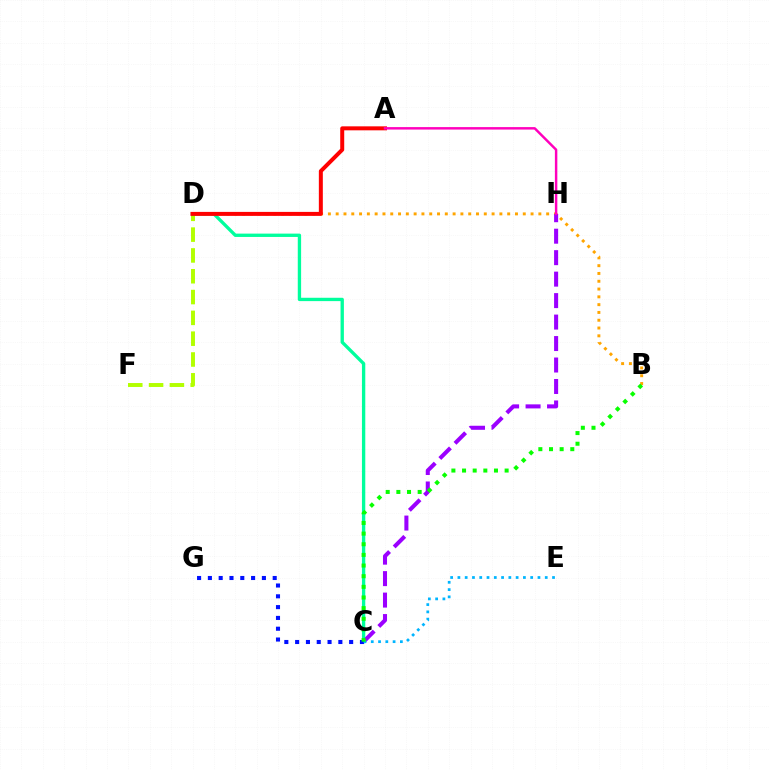{('D', 'F'): [{'color': '#b3ff00', 'line_style': 'dashed', 'thickness': 2.83}], ('B', 'D'): [{'color': '#ffa500', 'line_style': 'dotted', 'thickness': 2.12}], ('C', 'D'): [{'color': '#00ff9d', 'line_style': 'solid', 'thickness': 2.4}], ('C', 'H'): [{'color': '#9b00ff', 'line_style': 'dashed', 'thickness': 2.92}], ('C', 'G'): [{'color': '#0010ff', 'line_style': 'dotted', 'thickness': 2.94}], ('C', 'E'): [{'color': '#00b5ff', 'line_style': 'dotted', 'thickness': 1.98}], ('A', 'D'): [{'color': '#ff0000', 'line_style': 'solid', 'thickness': 2.87}], ('B', 'C'): [{'color': '#08ff00', 'line_style': 'dotted', 'thickness': 2.89}], ('A', 'H'): [{'color': '#ff00bd', 'line_style': 'solid', 'thickness': 1.77}]}